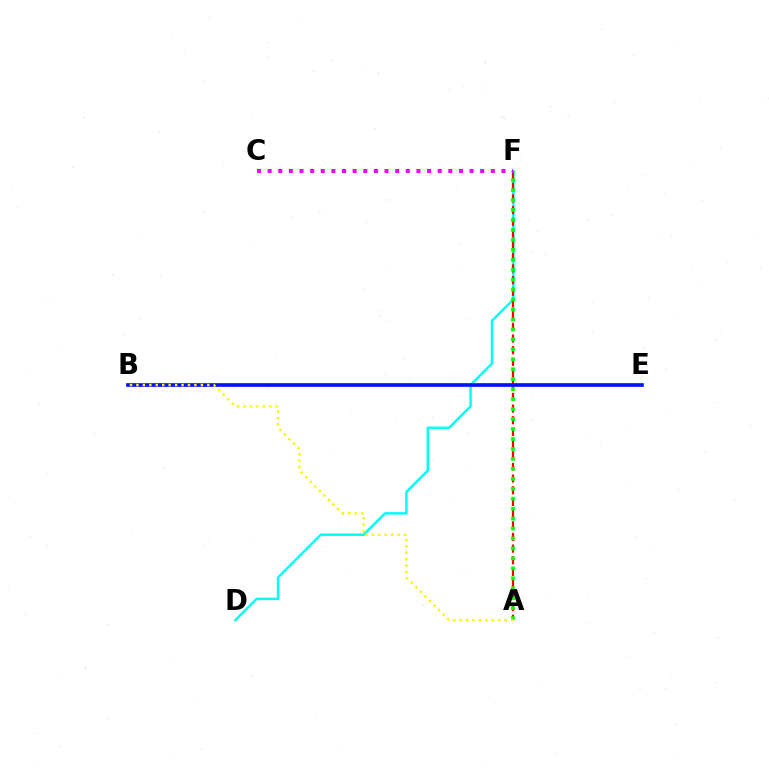{('D', 'F'): [{'color': '#00fff6', 'line_style': 'solid', 'thickness': 1.76}], ('A', 'F'): [{'color': '#ff0000', 'line_style': 'dashed', 'thickness': 1.59}, {'color': '#08ff00', 'line_style': 'dotted', 'thickness': 2.7}], ('B', 'E'): [{'color': '#0010ff', 'line_style': 'solid', 'thickness': 2.64}], ('A', 'B'): [{'color': '#fcf500', 'line_style': 'dotted', 'thickness': 1.75}], ('C', 'F'): [{'color': '#ee00ff', 'line_style': 'dotted', 'thickness': 2.89}]}